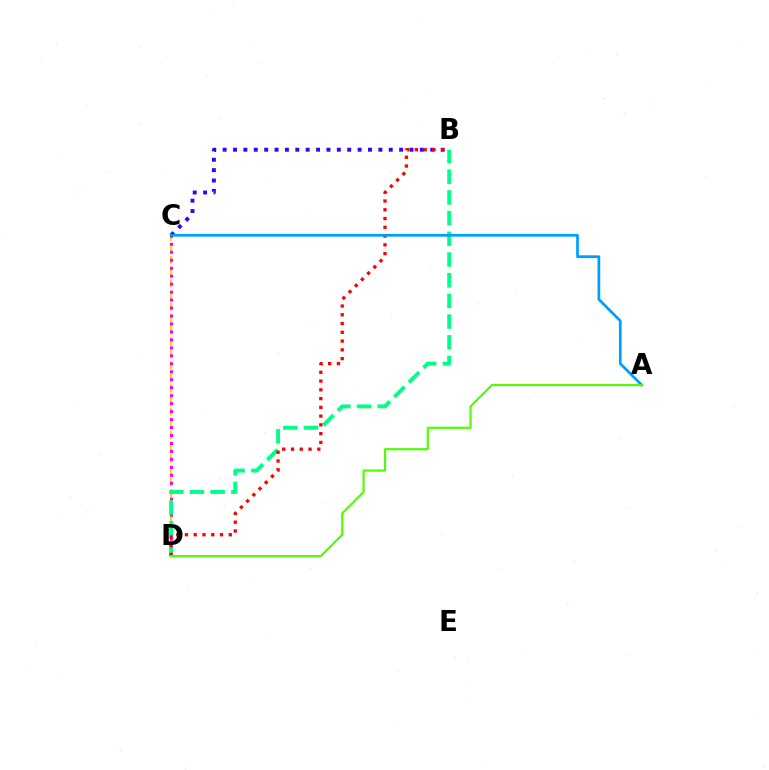{('C', 'D'): [{'color': '#ffd500', 'line_style': 'dashed', 'thickness': 1.59}, {'color': '#ff00ed', 'line_style': 'dotted', 'thickness': 2.16}], ('B', 'C'): [{'color': '#3700ff', 'line_style': 'dotted', 'thickness': 2.82}], ('B', 'D'): [{'color': '#00ff86', 'line_style': 'dashed', 'thickness': 2.81}, {'color': '#ff0000', 'line_style': 'dotted', 'thickness': 2.38}], ('A', 'C'): [{'color': '#009eff', 'line_style': 'solid', 'thickness': 1.96}], ('A', 'D'): [{'color': '#4fff00', 'line_style': 'solid', 'thickness': 1.56}]}